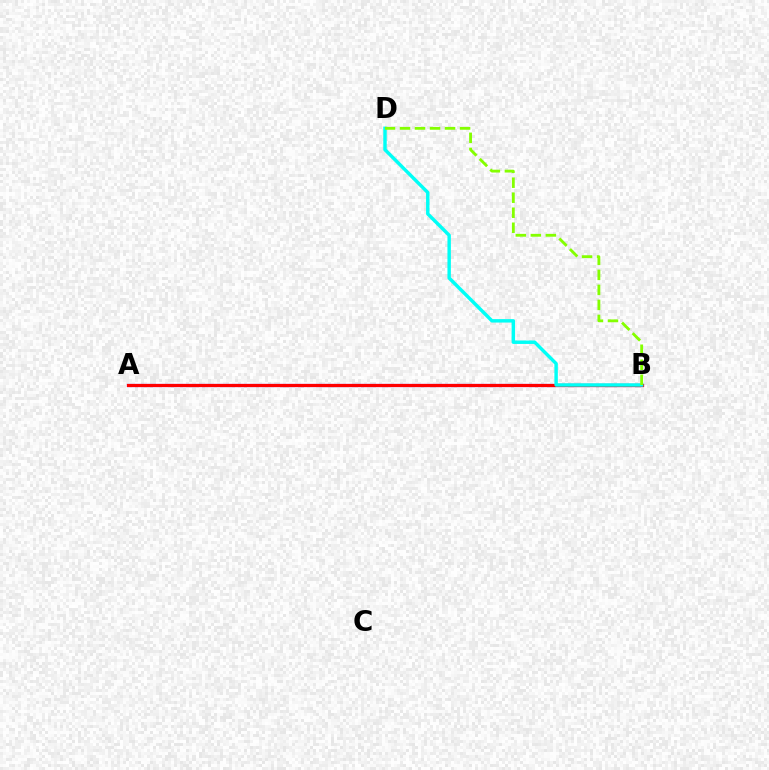{('A', 'B'): [{'color': '#7200ff', 'line_style': 'solid', 'thickness': 2.27}, {'color': '#ff0000', 'line_style': 'solid', 'thickness': 2.29}], ('B', 'D'): [{'color': '#00fff6', 'line_style': 'solid', 'thickness': 2.47}, {'color': '#84ff00', 'line_style': 'dashed', 'thickness': 2.04}]}